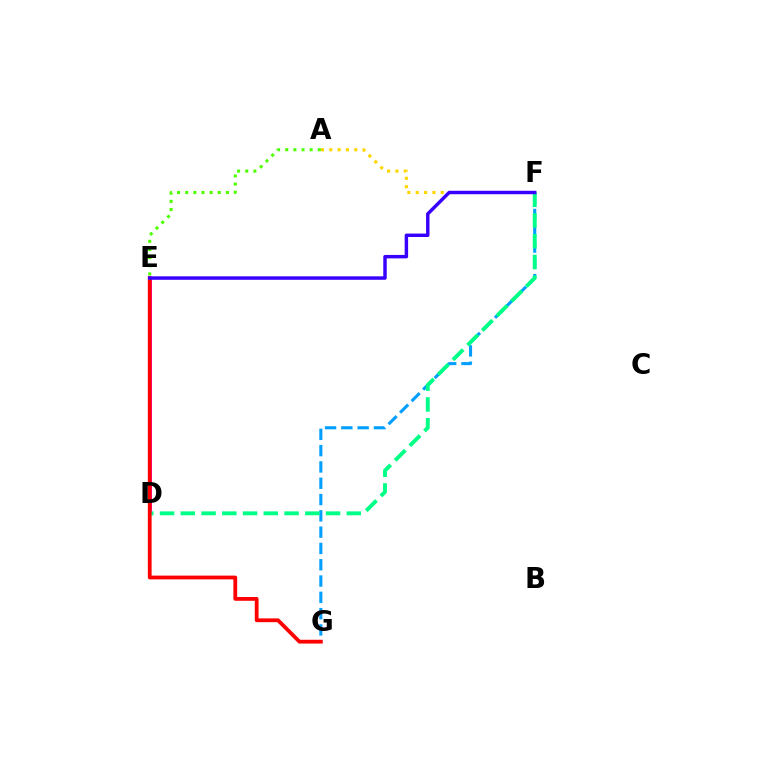{('A', 'F'): [{'color': '#ffd500', 'line_style': 'dotted', 'thickness': 2.27}], ('D', 'E'): [{'color': '#ff00ed', 'line_style': 'solid', 'thickness': 2.09}], ('A', 'E'): [{'color': '#4fff00', 'line_style': 'dotted', 'thickness': 2.21}], ('F', 'G'): [{'color': '#009eff', 'line_style': 'dashed', 'thickness': 2.21}], ('D', 'F'): [{'color': '#00ff86', 'line_style': 'dashed', 'thickness': 2.82}], ('E', 'G'): [{'color': '#ff0000', 'line_style': 'solid', 'thickness': 2.73}], ('E', 'F'): [{'color': '#3700ff', 'line_style': 'solid', 'thickness': 2.48}]}